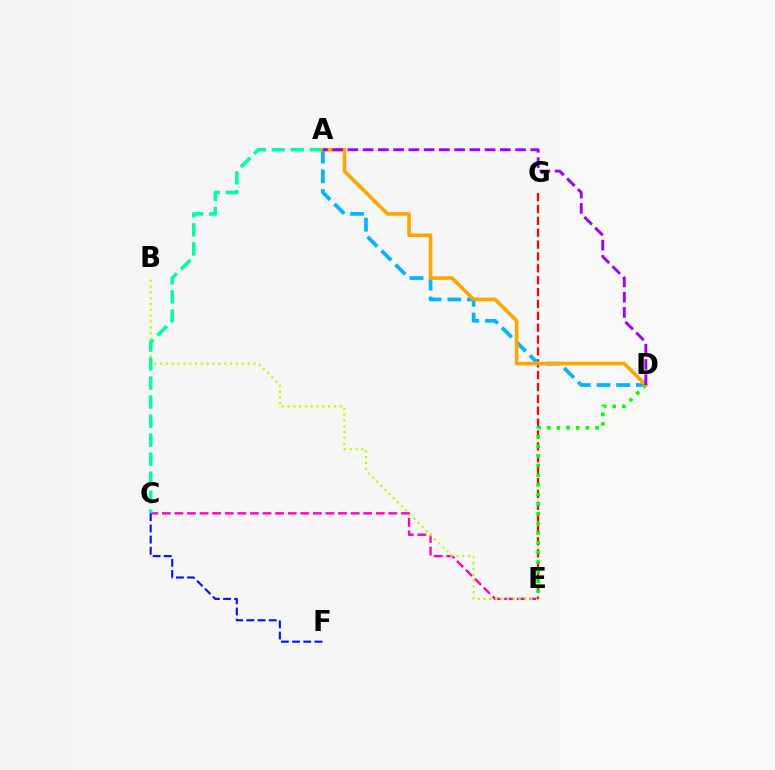{('C', 'E'): [{'color': '#ff00bd', 'line_style': 'dashed', 'thickness': 1.71}], ('B', 'E'): [{'color': '#b3ff00', 'line_style': 'dotted', 'thickness': 1.59}], ('E', 'G'): [{'color': '#ff0000', 'line_style': 'dashed', 'thickness': 1.61}], ('A', 'C'): [{'color': '#00ff9d', 'line_style': 'dashed', 'thickness': 2.58}], ('A', 'D'): [{'color': '#00b5ff', 'line_style': 'dashed', 'thickness': 2.68}, {'color': '#ffa500', 'line_style': 'solid', 'thickness': 2.6}, {'color': '#9b00ff', 'line_style': 'dashed', 'thickness': 2.07}], ('D', 'E'): [{'color': '#08ff00', 'line_style': 'dotted', 'thickness': 2.62}], ('C', 'F'): [{'color': '#0010ff', 'line_style': 'dashed', 'thickness': 1.52}]}